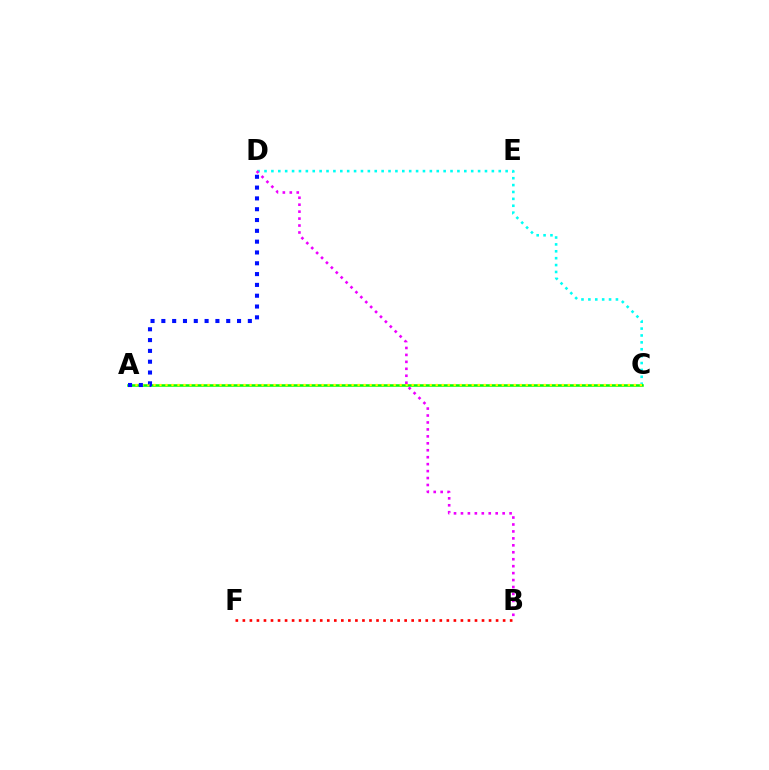{('C', 'D'): [{'color': '#00fff6', 'line_style': 'dotted', 'thickness': 1.87}], ('A', 'C'): [{'color': '#08ff00', 'line_style': 'solid', 'thickness': 1.83}, {'color': '#fcf500', 'line_style': 'dotted', 'thickness': 1.63}], ('B', 'F'): [{'color': '#ff0000', 'line_style': 'dotted', 'thickness': 1.91}], ('B', 'D'): [{'color': '#ee00ff', 'line_style': 'dotted', 'thickness': 1.89}], ('A', 'D'): [{'color': '#0010ff', 'line_style': 'dotted', 'thickness': 2.94}]}